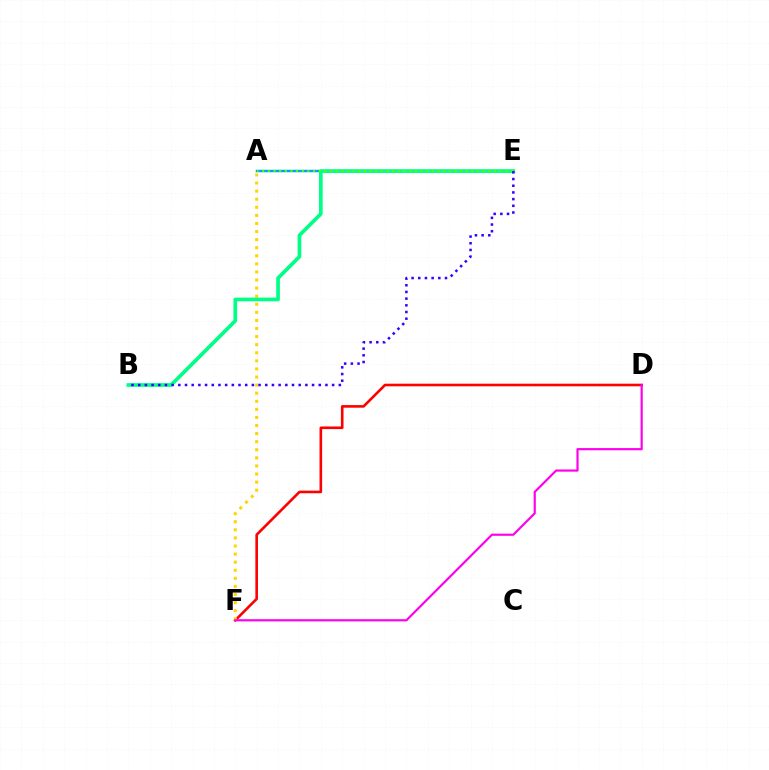{('D', 'F'): [{'color': '#ff0000', 'line_style': 'solid', 'thickness': 1.88}, {'color': '#ff00ed', 'line_style': 'solid', 'thickness': 1.57}], ('A', 'E'): [{'color': '#009eff', 'line_style': 'solid', 'thickness': 1.78}, {'color': '#4fff00', 'line_style': 'dotted', 'thickness': 1.54}], ('A', 'F'): [{'color': '#ffd500', 'line_style': 'dotted', 'thickness': 2.2}], ('B', 'E'): [{'color': '#00ff86', 'line_style': 'solid', 'thickness': 2.64}, {'color': '#3700ff', 'line_style': 'dotted', 'thickness': 1.82}]}